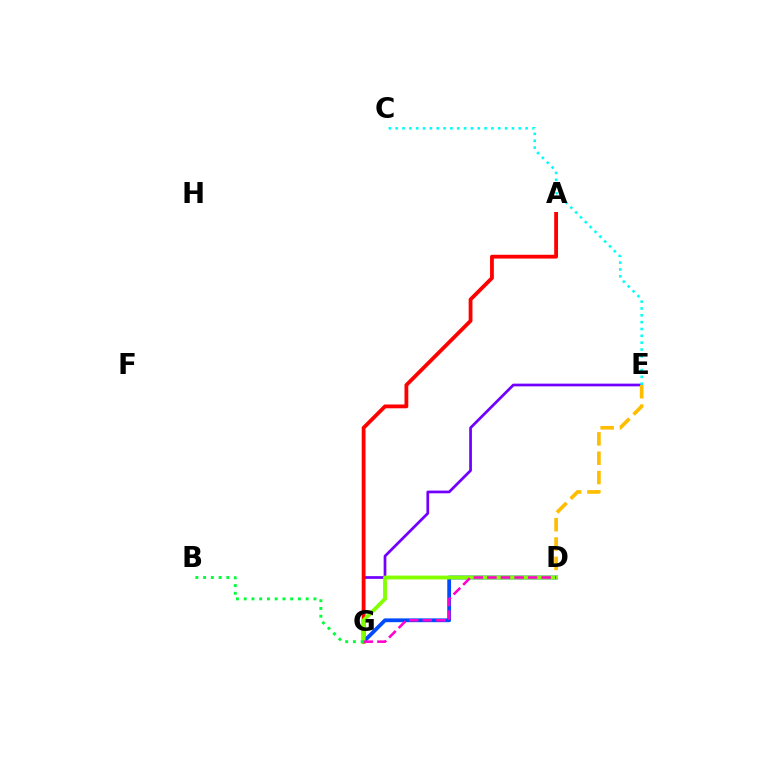{('E', 'G'): [{'color': '#7200ff', 'line_style': 'solid', 'thickness': 1.96}], ('D', 'E'): [{'color': '#ffbd00', 'line_style': 'dashed', 'thickness': 2.63}], ('D', 'G'): [{'color': '#004bff', 'line_style': 'solid', 'thickness': 2.73}, {'color': '#84ff00', 'line_style': 'solid', 'thickness': 2.76}, {'color': '#ff00cf', 'line_style': 'dashed', 'thickness': 1.84}], ('A', 'G'): [{'color': '#ff0000', 'line_style': 'solid', 'thickness': 2.75}], ('B', 'G'): [{'color': '#00ff39', 'line_style': 'dotted', 'thickness': 2.11}], ('C', 'E'): [{'color': '#00fff6', 'line_style': 'dotted', 'thickness': 1.86}]}